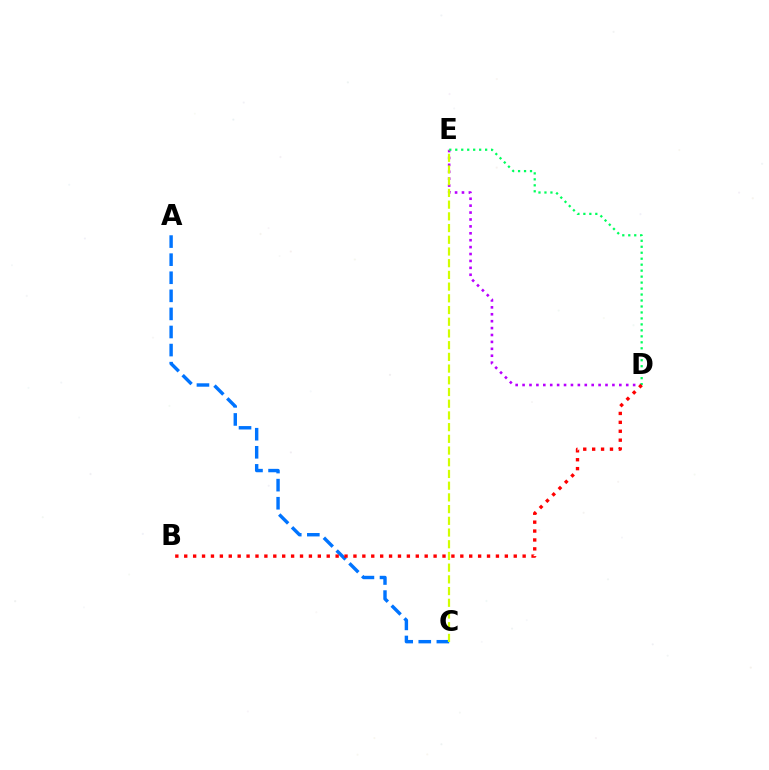{('A', 'C'): [{'color': '#0074ff', 'line_style': 'dashed', 'thickness': 2.46}], ('D', 'E'): [{'color': '#b900ff', 'line_style': 'dotted', 'thickness': 1.88}, {'color': '#00ff5c', 'line_style': 'dotted', 'thickness': 1.62}], ('C', 'E'): [{'color': '#d1ff00', 'line_style': 'dashed', 'thickness': 1.59}], ('B', 'D'): [{'color': '#ff0000', 'line_style': 'dotted', 'thickness': 2.42}]}